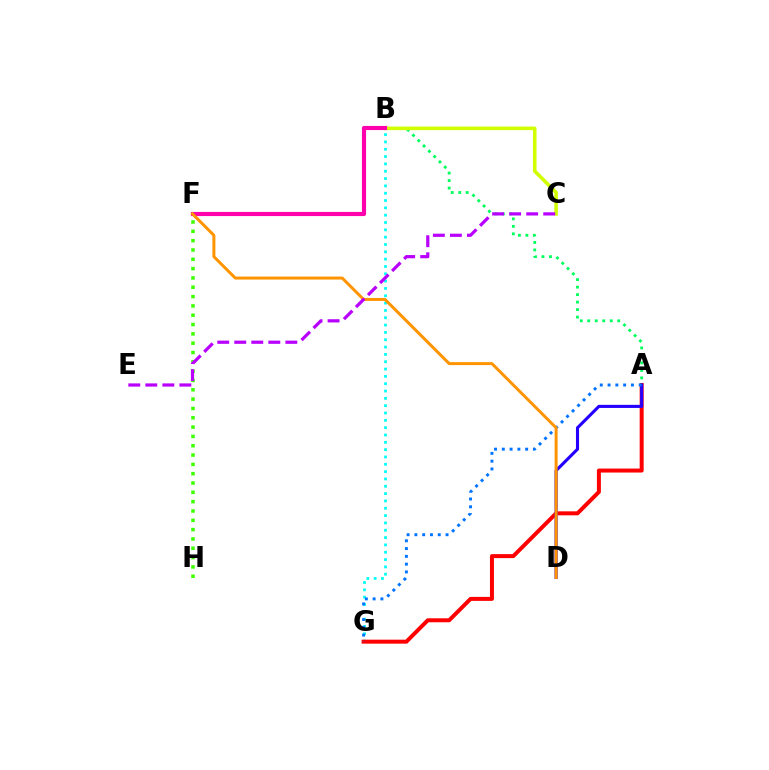{('B', 'G'): [{'color': '#00fff6', 'line_style': 'dotted', 'thickness': 1.99}], ('A', 'B'): [{'color': '#00ff5c', 'line_style': 'dotted', 'thickness': 2.04}], ('B', 'C'): [{'color': '#d1ff00', 'line_style': 'solid', 'thickness': 2.58}], ('A', 'G'): [{'color': '#ff0000', 'line_style': 'solid', 'thickness': 2.87}, {'color': '#0074ff', 'line_style': 'dotted', 'thickness': 2.12}], ('A', 'D'): [{'color': '#2500ff', 'line_style': 'solid', 'thickness': 2.23}], ('F', 'H'): [{'color': '#3dff00', 'line_style': 'dotted', 'thickness': 2.53}], ('B', 'F'): [{'color': '#ff00ac', 'line_style': 'solid', 'thickness': 2.98}], ('D', 'F'): [{'color': '#ff9400', 'line_style': 'solid', 'thickness': 2.15}], ('C', 'E'): [{'color': '#b900ff', 'line_style': 'dashed', 'thickness': 2.31}]}